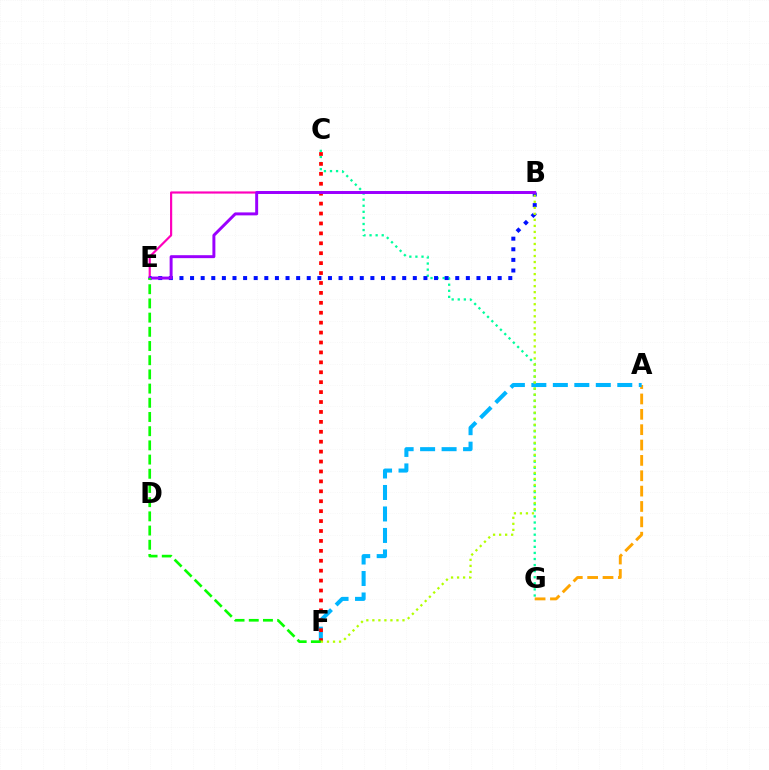{('C', 'G'): [{'color': '#00ff9d', 'line_style': 'dotted', 'thickness': 1.65}], ('B', 'E'): [{'color': '#ff00bd', 'line_style': 'solid', 'thickness': 1.57}, {'color': '#0010ff', 'line_style': 'dotted', 'thickness': 2.88}, {'color': '#9b00ff', 'line_style': 'solid', 'thickness': 2.13}], ('A', 'G'): [{'color': '#ffa500', 'line_style': 'dashed', 'thickness': 2.09}], ('A', 'F'): [{'color': '#00b5ff', 'line_style': 'dashed', 'thickness': 2.92}], ('C', 'F'): [{'color': '#ff0000', 'line_style': 'dotted', 'thickness': 2.7}], ('B', 'F'): [{'color': '#b3ff00', 'line_style': 'dotted', 'thickness': 1.64}], ('E', 'F'): [{'color': '#08ff00', 'line_style': 'dashed', 'thickness': 1.93}]}